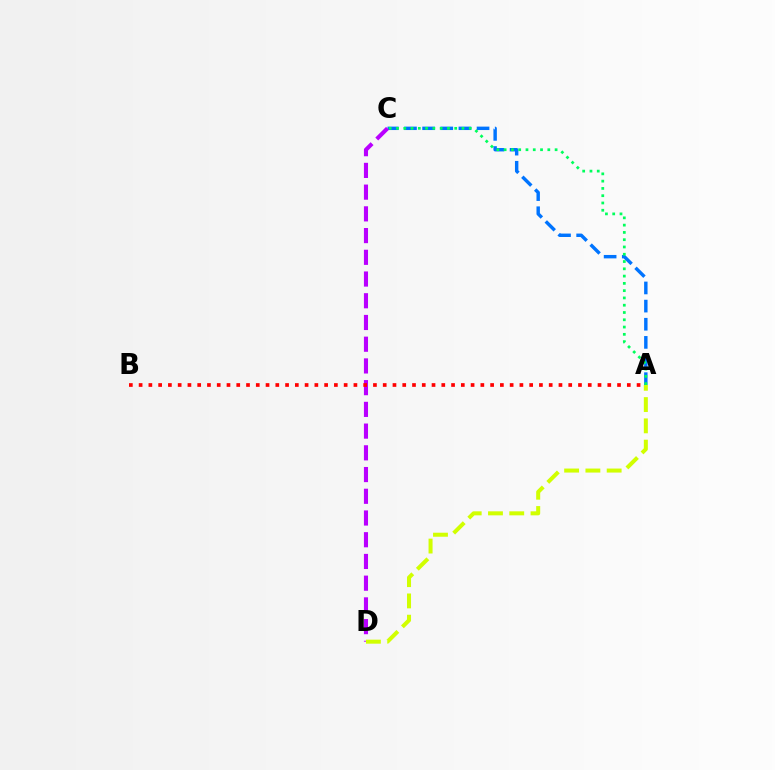{('A', 'C'): [{'color': '#0074ff', 'line_style': 'dashed', 'thickness': 2.46}, {'color': '#00ff5c', 'line_style': 'dotted', 'thickness': 1.98}], ('C', 'D'): [{'color': '#b900ff', 'line_style': 'dashed', 'thickness': 2.95}], ('A', 'D'): [{'color': '#d1ff00', 'line_style': 'dashed', 'thickness': 2.89}], ('A', 'B'): [{'color': '#ff0000', 'line_style': 'dotted', 'thickness': 2.65}]}